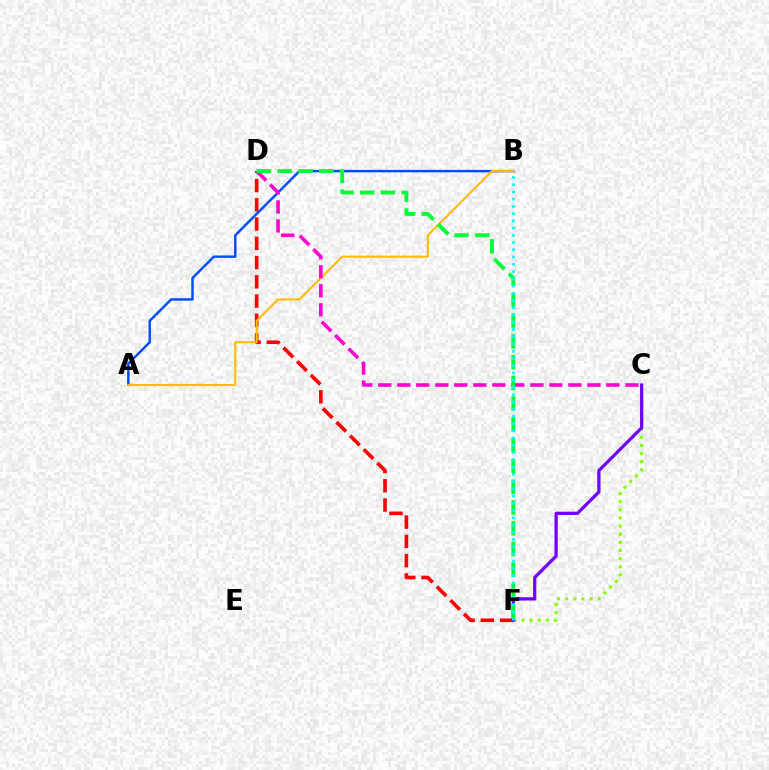{('C', 'F'): [{'color': '#84ff00', 'line_style': 'dotted', 'thickness': 2.21}, {'color': '#7200ff', 'line_style': 'solid', 'thickness': 2.34}], ('A', 'B'): [{'color': '#004bff', 'line_style': 'solid', 'thickness': 1.75}, {'color': '#ffbd00', 'line_style': 'solid', 'thickness': 1.53}], ('D', 'F'): [{'color': '#ff0000', 'line_style': 'dashed', 'thickness': 2.62}, {'color': '#00ff39', 'line_style': 'dashed', 'thickness': 2.82}], ('C', 'D'): [{'color': '#ff00cf', 'line_style': 'dashed', 'thickness': 2.58}], ('B', 'F'): [{'color': '#00fff6', 'line_style': 'dotted', 'thickness': 1.97}]}